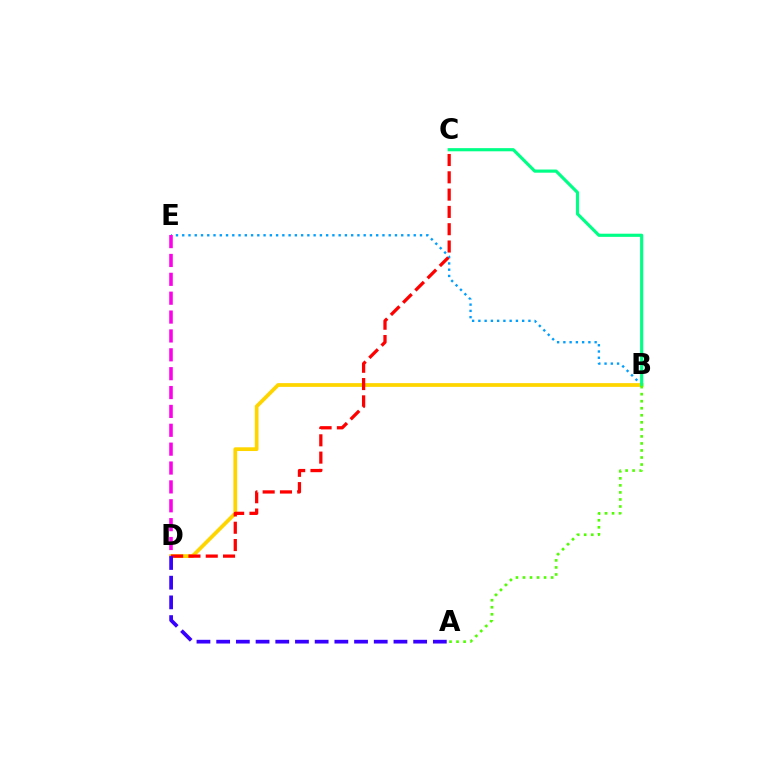{('B', 'E'): [{'color': '#009eff', 'line_style': 'dotted', 'thickness': 1.7}], ('B', 'D'): [{'color': '#ffd500', 'line_style': 'solid', 'thickness': 2.7}], ('C', 'D'): [{'color': '#ff0000', 'line_style': 'dashed', 'thickness': 2.35}], ('A', 'D'): [{'color': '#3700ff', 'line_style': 'dashed', 'thickness': 2.68}], ('B', 'C'): [{'color': '#00ff86', 'line_style': 'solid', 'thickness': 2.27}], ('A', 'B'): [{'color': '#4fff00', 'line_style': 'dotted', 'thickness': 1.91}], ('D', 'E'): [{'color': '#ff00ed', 'line_style': 'dashed', 'thickness': 2.56}]}